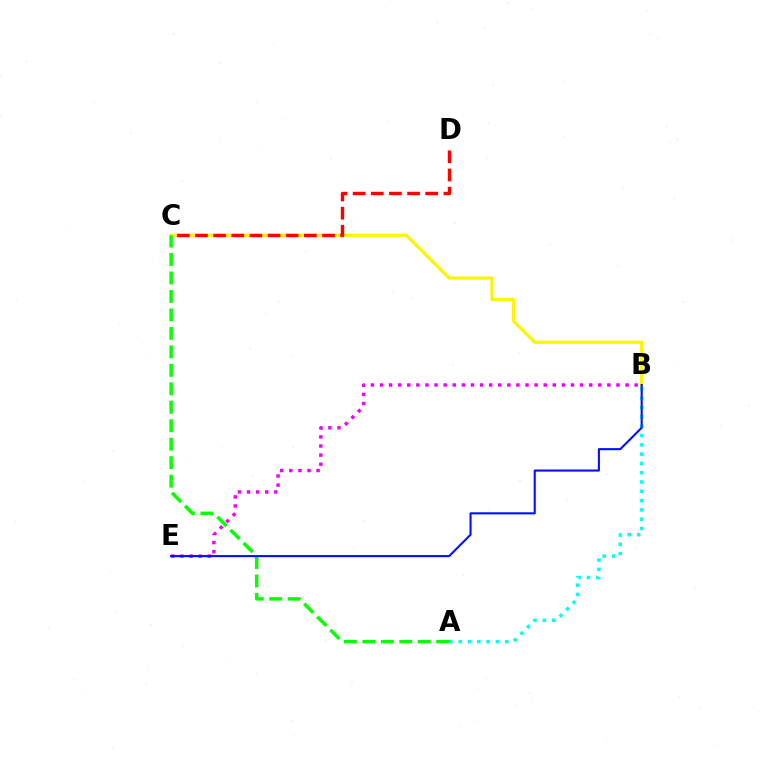{('B', 'C'): [{'color': '#fcf500', 'line_style': 'solid', 'thickness': 2.34}], ('B', 'E'): [{'color': '#ee00ff', 'line_style': 'dotted', 'thickness': 2.47}, {'color': '#0010ff', 'line_style': 'solid', 'thickness': 1.5}], ('A', 'C'): [{'color': '#08ff00', 'line_style': 'dashed', 'thickness': 2.51}], ('A', 'B'): [{'color': '#00fff6', 'line_style': 'dotted', 'thickness': 2.53}], ('C', 'D'): [{'color': '#ff0000', 'line_style': 'dashed', 'thickness': 2.47}]}